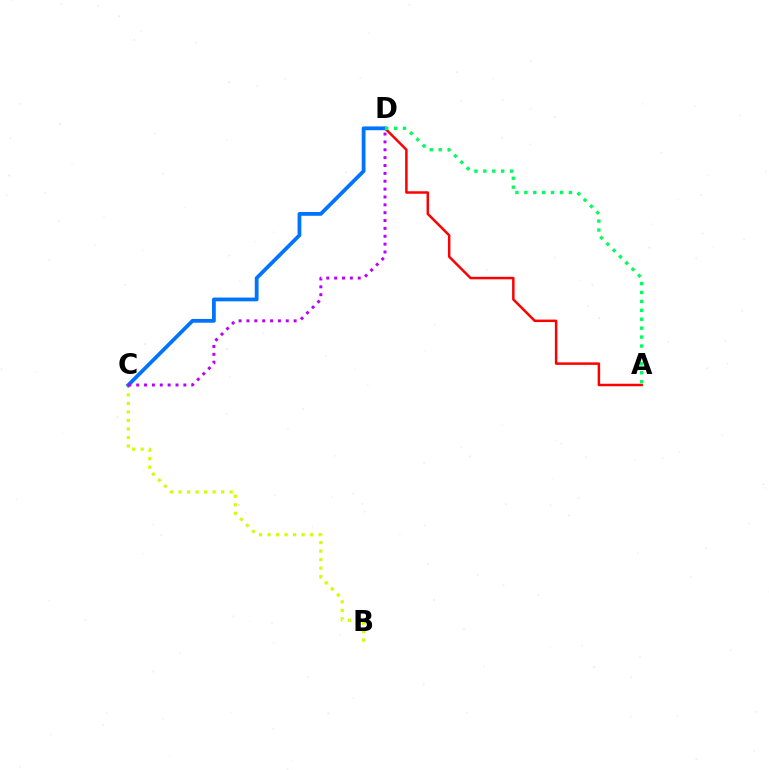{('A', 'D'): [{'color': '#ff0000', 'line_style': 'solid', 'thickness': 1.79}, {'color': '#00ff5c', 'line_style': 'dotted', 'thickness': 2.42}], ('B', 'C'): [{'color': '#d1ff00', 'line_style': 'dotted', 'thickness': 2.31}], ('C', 'D'): [{'color': '#0074ff', 'line_style': 'solid', 'thickness': 2.72}, {'color': '#b900ff', 'line_style': 'dotted', 'thickness': 2.14}]}